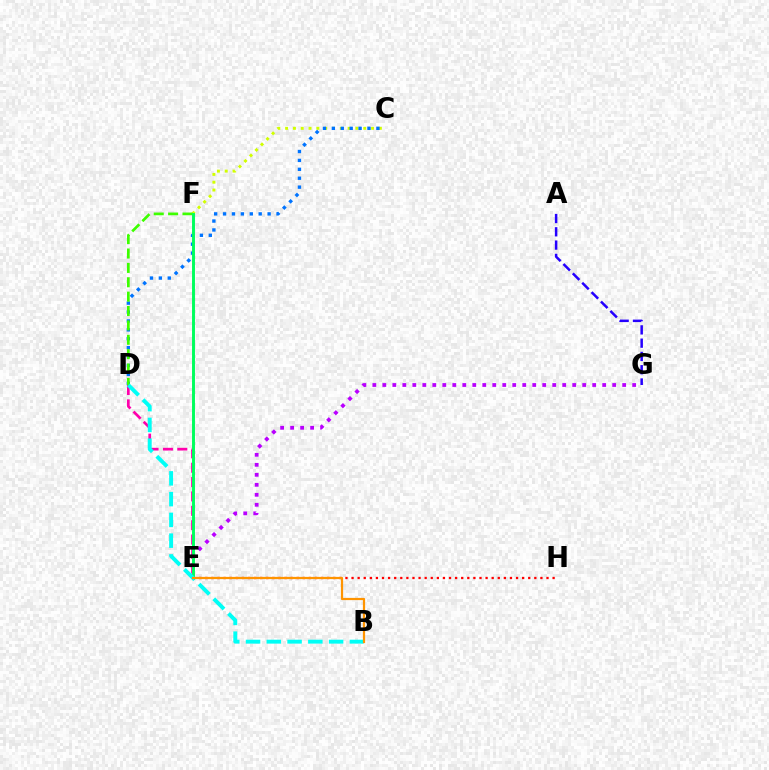{('A', 'G'): [{'color': '#2500ff', 'line_style': 'dashed', 'thickness': 1.8}], ('C', 'F'): [{'color': '#d1ff00', 'line_style': 'dotted', 'thickness': 2.12}], ('C', 'D'): [{'color': '#0074ff', 'line_style': 'dotted', 'thickness': 2.42}], ('E', 'G'): [{'color': '#b900ff', 'line_style': 'dotted', 'thickness': 2.72}], ('D', 'E'): [{'color': '#ff00ac', 'line_style': 'dashed', 'thickness': 1.95}], ('D', 'F'): [{'color': '#3dff00', 'line_style': 'dashed', 'thickness': 1.95}], ('E', 'H'): [{'color': '#ff0000', 'line_style': 'dotted', 'thickness': 1.66}], ('E', 'F'): [{'color': '#00ff5c', 'line_style': 'solid', 'thickness': 2.11}], ('B', 'D'): [{'color': '#00fff6', 'line_style': 'dashed', 'thickness': 2.82}], ('B', 'E'): [{'color': '#ff9400', 'line_style': 'solid', 'thickness': 1.6}]}